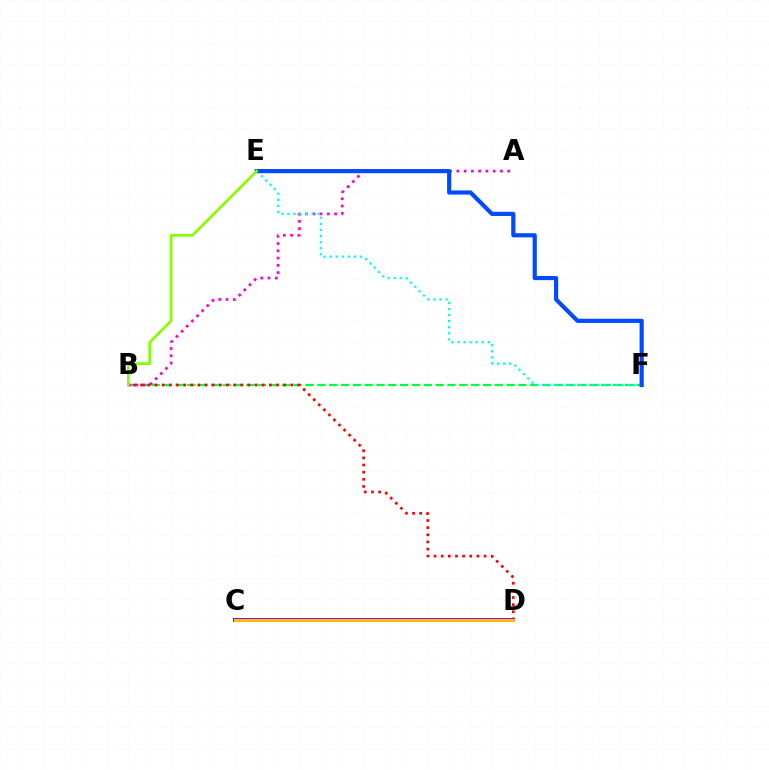{('B', 'F'): [{'color': '#00ff39', 'line_style': 'dashed', 'thickness': 1.61}], ('A', 'B'): [{'color': '#ff00cf', 'line_style': 'dotted', 'thickness': 1.97}], ('B', 'D'): [{'color': '#ff0000', 'line_style': 'dotted', 'thickness': 1.94}], ('C', 'D'): [{'color': '#7200ff', 'line_style': 'solid', 'thickness': 2.83}, {'color': '#ffbd00', 'line_style': 'solid', 'thickness': 2.26}], ('E', 'F'): [{'color': '#00fff6', 'line_style': 'dotted', 'thickness': 1.65}, {'color': '#004bff', 'line_style': 'solid', 'thickness': 3.0}], ('B', 'E'): [{'color': '#84ff00', 'line_style': 'solid', 'thickness': 1.93}]}